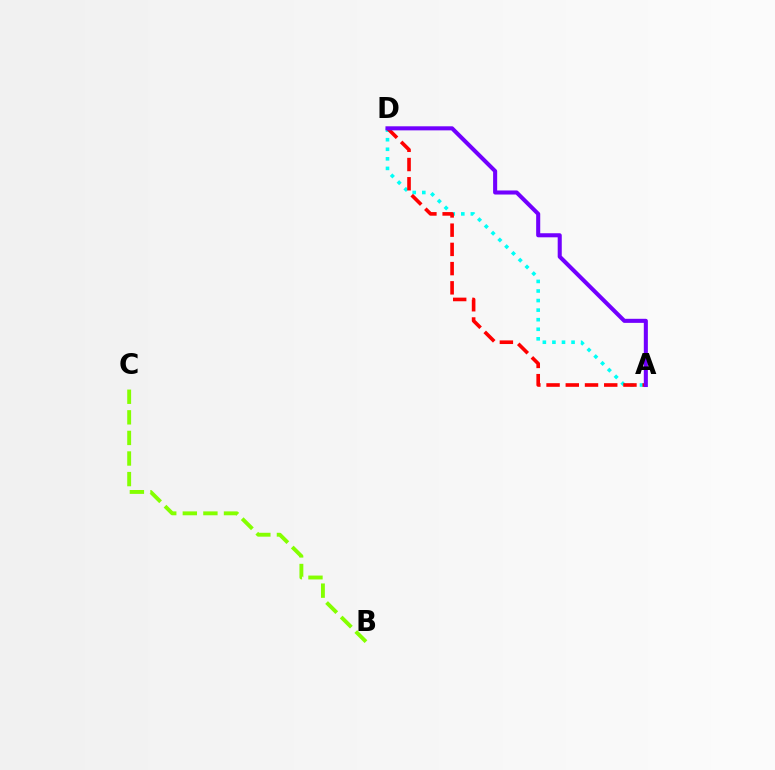{('A', 'D'): [{'color': '#00fff6', 'line_style': 'dotted', 'thickness': 2.6}, {'color': '#ff0000', 'line_style': 'dashed', 'thickness': 2.61}, {'color': '#7200ff', 'line_style': 'solid', 'thickness': 2.93}], ('B', 'C'): [{'color': '#84ff00', 'line_style': 'dashed', 'thickness': 2.8}]}